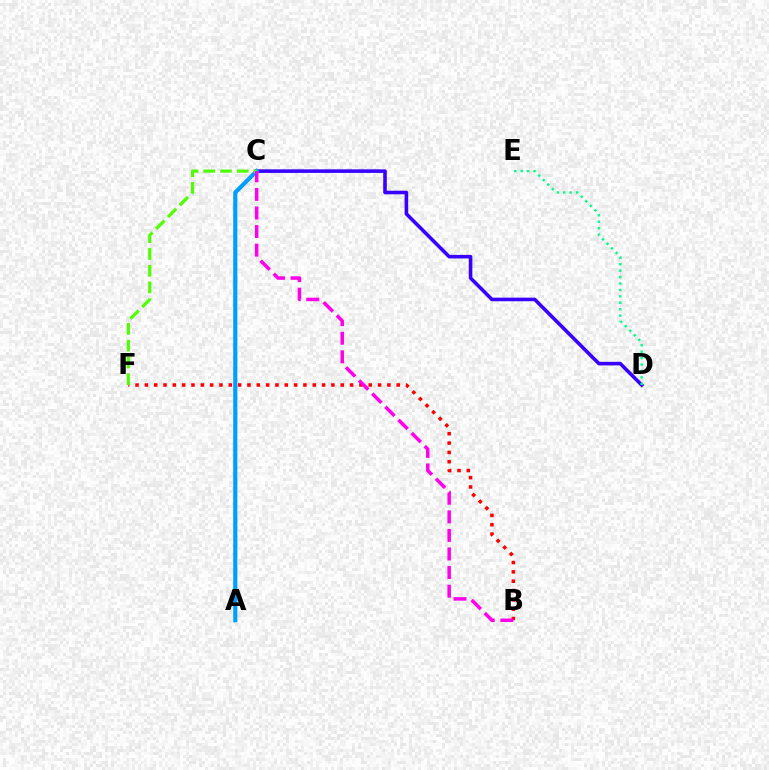{('A', 'C'): [{'color': '#ffd500', 'line_style': 'solid', 'thickness': 1.85}, {'color': '#009eff', 'line_style': 'solid', 'thickness': 2.98}], ('C', 'D'): [{'color': '#3700ff', 'line_style': 'solid', 'thickness': 2.58}], ('B', 'F'): [{'color': '#ff0000', 'line_style': 'dotted', 'thickness': 2.53}], ('C', 'F'): [{'color': '#4fff00', 'line_style': 'dashed', 'thickness': 2.28}], ('D', 'E'): [{'color': '#00ff86', 'line_style': 'dotted', 'thickness': 1.74}], ('B', 'C'): [{'color': '#ff00ed', 'line_style': 'dashed', 'thickness': 2.52}]}